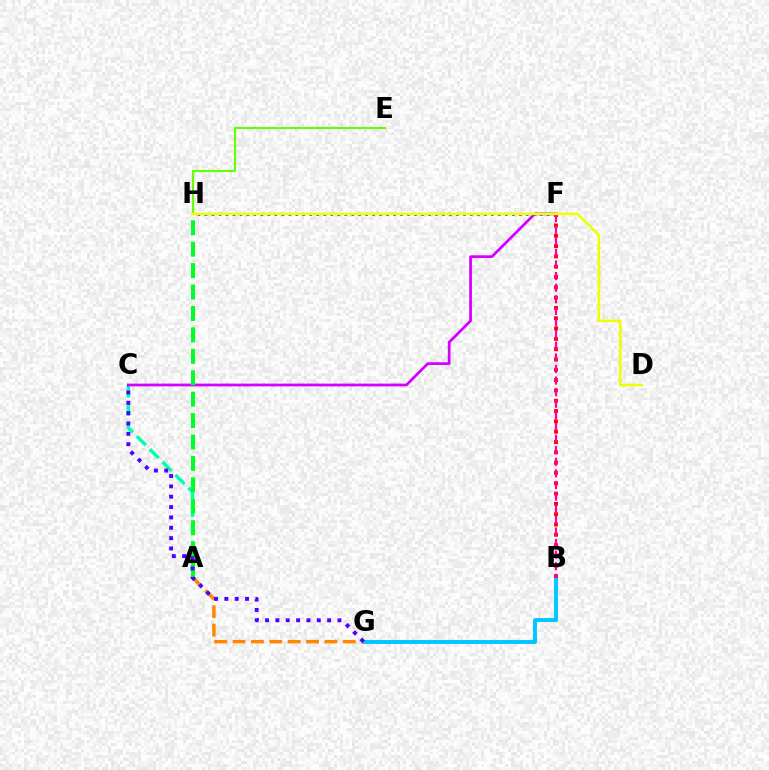{('A', 'C'): [{'color': '#00ffaf', 'line_style': 'dashed', 'thickness': 2.48}], ('B', 'G'): [{'color': '#00c7ff', 'line_style': 'solid', 'thickness': 2.82}], ('C', 'F'): [{'color': '#d600ff', 'line_style': 'solid', 'thickness': 1.98}], ('F', 'H'): [{'color': '#003fff', 'line_style': 'dotted', 'thickness': 1.9}], ('B', 'F'): [{'color': '#ff0000', 'line_style': 'dotted', 'thickness': 2.8}, {'color': '#ff00a0', 'line_style': 'dashed', 'thickness': 1.58}], ('A', 'G'): [{'color': '#ff8800', 'line_style': 'dashed', 'thickness': 2.49}], ('E', 'H'): [{'color': '#66ff00', 'line_style': 'solid', 'thickness': 1.55}], ('A', 'H'): [{'color': '#00ff27', 'line_style': 'dashed', 'thickness': 2.91}], ('D', 'H'): [{'color': '#eeff00', 'line_style': 'solid', 'thickness': 1.86}], ('C', 'G'): [{'color': '#4f00ff', 'line_style': 'dotted', 'thickness': 2.81}]}